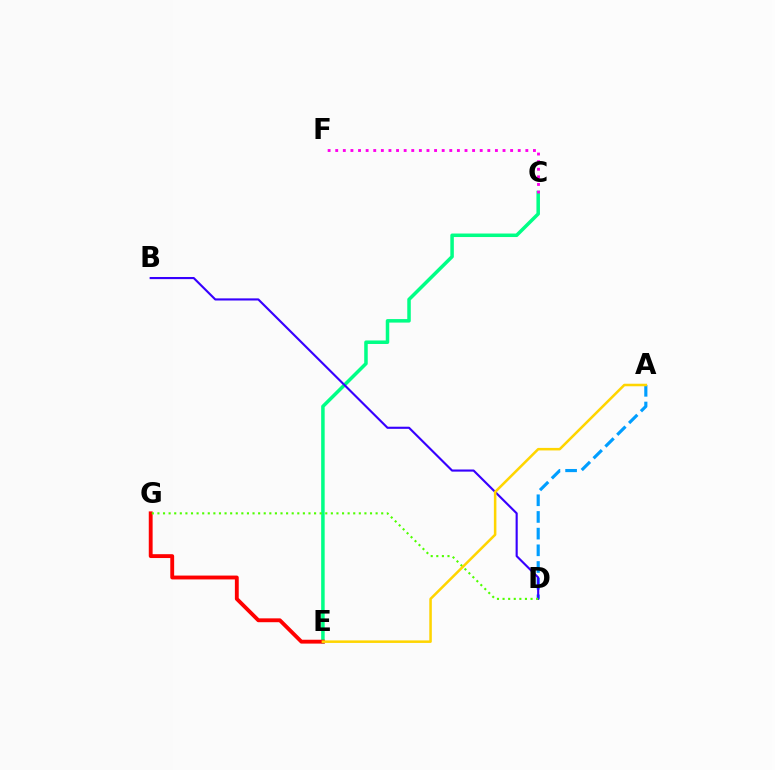{('C', 'E'): [{'color': '#00ff86', 'line_style': 'solid', 'thickness': 2.53}], ('A', 'D'): [{'color': '#009eff', 'line_style': 'dashed', 'thickness': 2.27}], ('B', 'D'): [{'color': '#3700ff', 'line_style': 'solid', 'thickness': 1.53}], ('E', 'G'): [{'color': '#ff0000', 'line_style': 'solid', 'thickness': 2.78}], ('D', 'G'): [{'color': '#4fff00', 'line_style': 'dotted', 'thickness': 1.52}], ('A', 'E'): [{'color': '#ffd500', 'line_style': 'solid', 'thickness': 1.82}], ('C', 'F'): [{'color': '#ff00ed', 'line_style': 'dotted', 'thickness': 2.07}]}